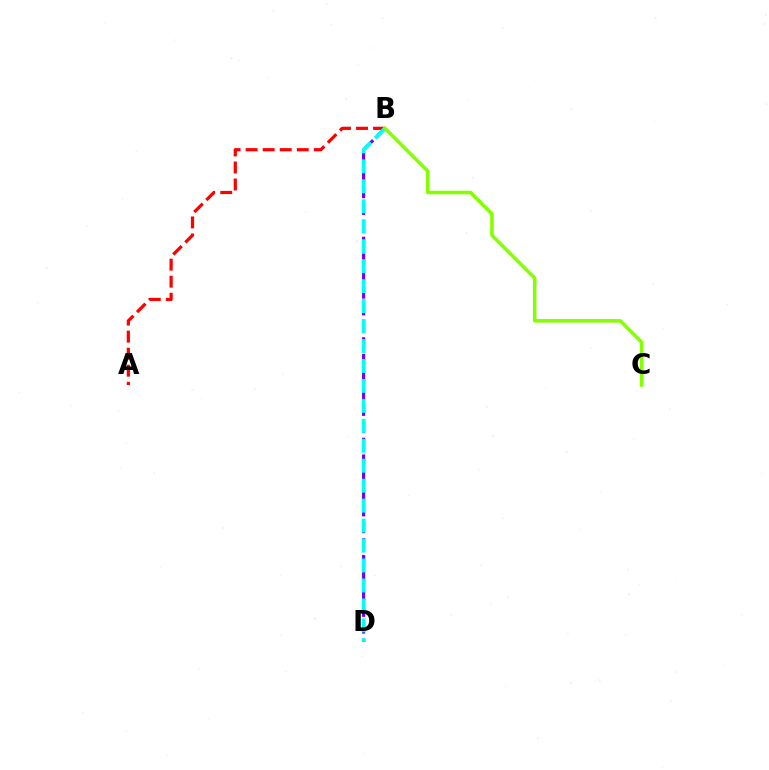{('A', 'B'): [{'color': '#ff0000', 'line_style': 'dashed', 'thickness': 2.31}], ('B', 'D'): [{'color': '#7200ff', 'line_style': 'dashed', 'thickness': 2.28}, {'color': '#00fff6', 'line_style': 'dashed', 'thickness': 2.71}], ('B', 'C'): [{'color': '#84ff00', 'line_style': 'solid', 'thickness': 2.54}]}